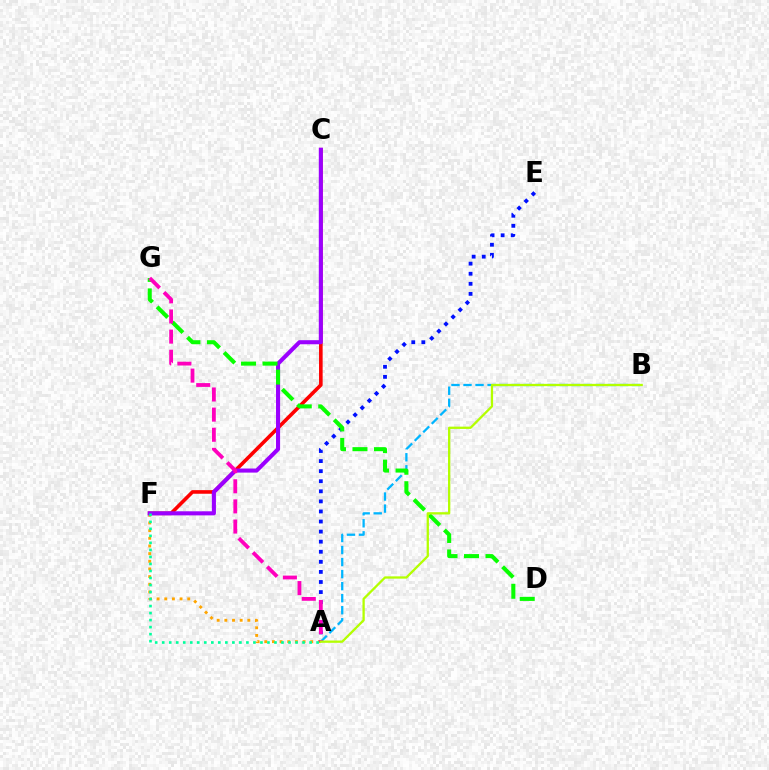{('C', 'F'): [{'color': '#ff0000', 'line_style': 'solid', 'thickness': 2.6}, {'color': '#9b00ff', 'line_style': 'solid', 'thickness': 2.93}], ('A', 'B'): [{'color': '#00b5ff', 'line_style': 'dashed', 'thickness': 1.63}, {'color': '#b3ff00', 'line_style': 'solid', 'thickness': 1.65}], ('A', 'F'): [{'color': '#ffa500', 'line_style': 'dotted', 'thickness': 2.08}, {'color': '#00ff9d', 'line_style': 'dotted', 'thickness': 1.91}], ('A', 'E'): [{'color': '#0010ff', 'line_style': 'dotted', 'thickness': 2.74}], ('D', 'G'): [{'color': '#08ff00', 'line_style': 'dashed', 'thickness': 2.92}], ('A', 'G'): [{'color': '#ff00bd', 'line_style': 'dashed', 'thickness': 2.73}]}